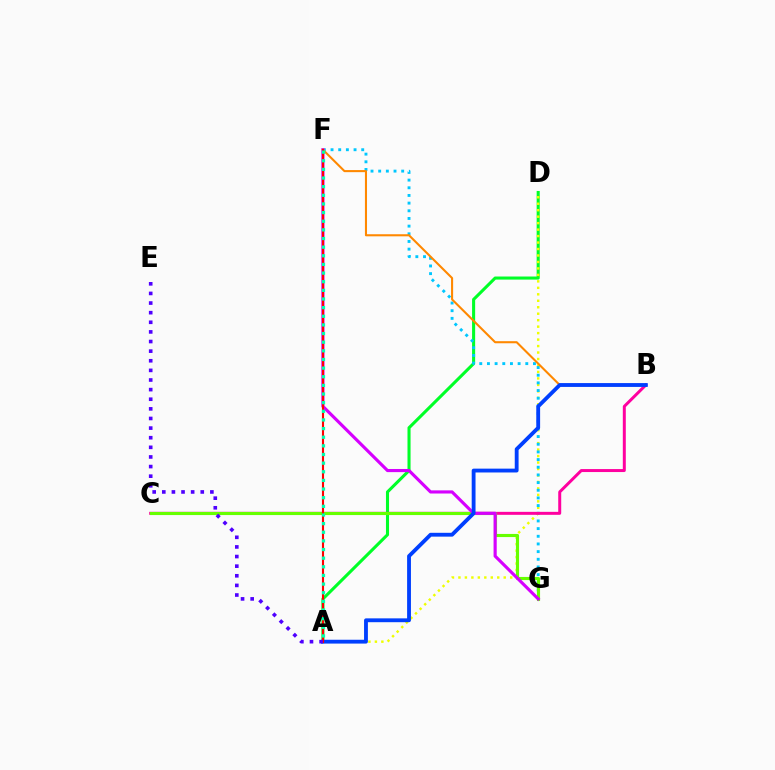{('A', 'D'): [{'color': '#00ff27', 'line_style': 'solid', 'thickness': 2.21}, {'color': '#eeff00', 'line_style': 'dotted', 'thickness': 1.76}], ('F', 'G'): [{'color': '#00c7ff', 'line_style': 'dotted', 'thickness': 2.08}, {'color': '#d600ff', 'line_style': 'solid', 'thickness': 2.26}], ('B', 'C'): [{'color': '#ff00a0', 'line_style': 'solid', 'thickness': 2.15}], ('C', 'G'): [{'color': '#66ff00', 'line_style': 'solid', 'thickness': 2.25}], ('B', 'F'): [{'color': '#ff8800', 'line_style': 'solid', 'thickness': 1.5}], ('A', 'B'): [{'color': '#003fff', 'line_style': 'solid', 'thickness': 2.76}], ('A', 'F'): [{'color': '#ff0000', 'line_style': 'solid', 'thickness': 1.52}, {'color': '#00ffaf', 'line_style': 'dotted', 'thickness': 2.35}], ('A', 'E'): [{'color': '#4f00ff', 'line_style': 'dotted', 'thickness': 2.61}]}